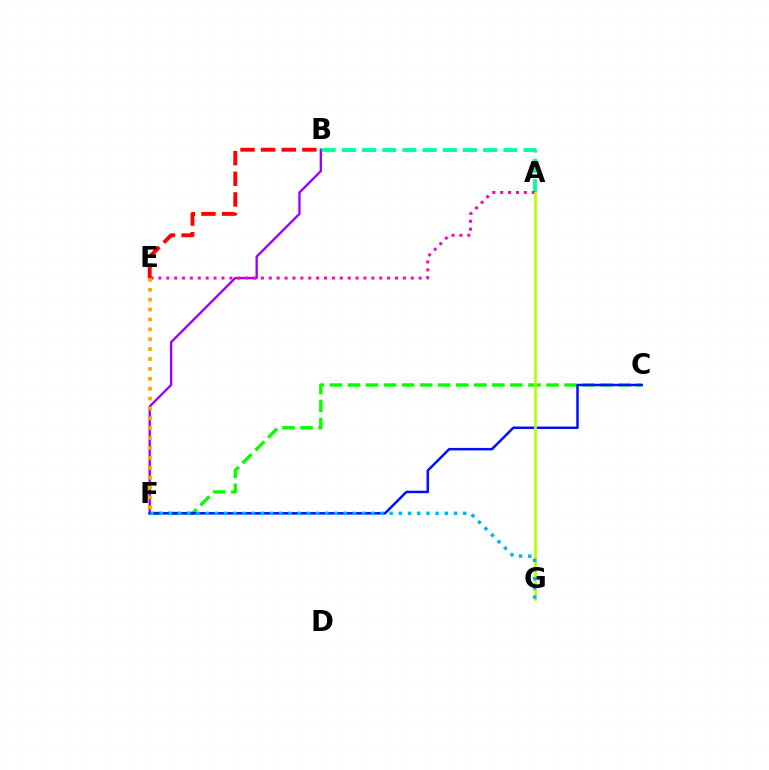{('C', 'F'): [{'color': '#08ff00', 'line_style': 'dashed', 'thickness': 2.45}, {'color': '#0010ff', 'line_style': 'solid', 'thickness': 1.8}], ('B', 'F'): [{'color': '#9b00ff', 'line_style': 'solid', 'thickness': 1.69}], ('A', 'B'): [{'color': '#00ff9d', 'line_style': 'dashed', 'thickness': 2.74}], ('A', 'E'): [{'color': '#ff00bd', 'line_style': 'dotted', 'thickness': 2.14}], ('A', 'G'): [{'color': '#b3ff00', 'line_style': 'solid', 'thickness': 1.9}], ('F', 'G'): [{'color': '#00b5ff', 'line_style': 'dotted', 'thickness': 2.5}], ('E', 'F'): [{'color': '#ffa500', 'line_style': 'dotted', 'thickness': 2.69}], ('B', 'E'): [{'color': '#ff0000', 'line_style': 'dashed', 'thickness': 2.8}]}